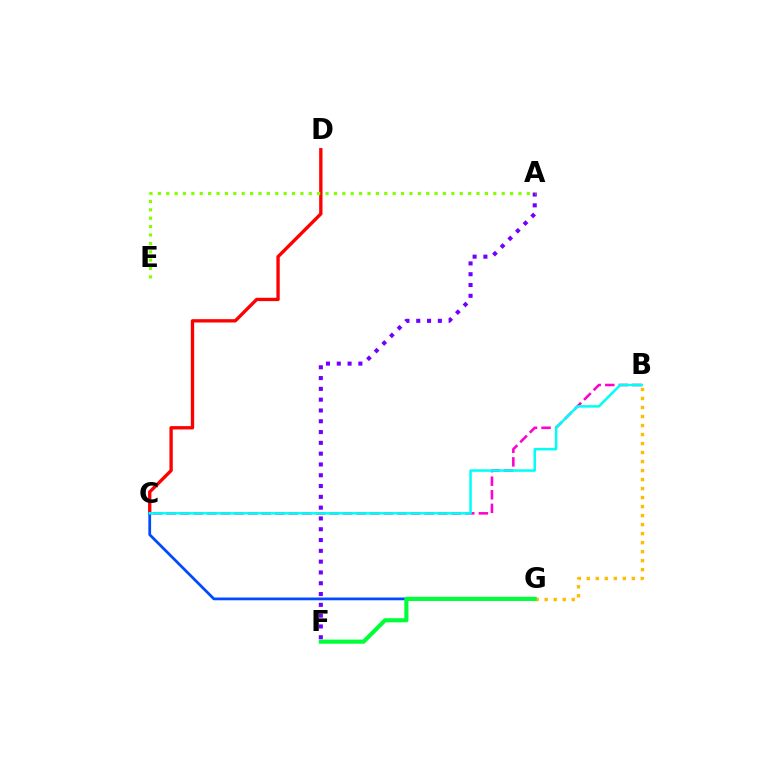{('A', 'F'): [{'color': '#7200ff', 'line_style': 'dotted', 'thickness': 2.93}], ('C', 'D'): [{'color': '#ff0000', 'line_style': 'solid', 'thickness': 2.4}], ('A', 'E'): [{'color': '#84ff00', 'line_style': 'dotted', 'thickness': 2.28}], ('C', 'G'): [{'color': '#004bff', 'line_style': 'solid', 'thickness': 1.99}], ('B', 'C'): [{'color': '#ff00cf', 'line_style': 'dashed', 'thickness': 1.84}, {'color': '#00fff6', 'line_style': 'solid', 'thickness': 1.81}], ('B', 'G'): [{'color': '#ffbd00', 'line_style': 'dotted', 'thickness': 2.45}], ('F', 'G'): [{'color': '#00ff39', 'line_style': 'solid', 'thickness': 2.97}]}